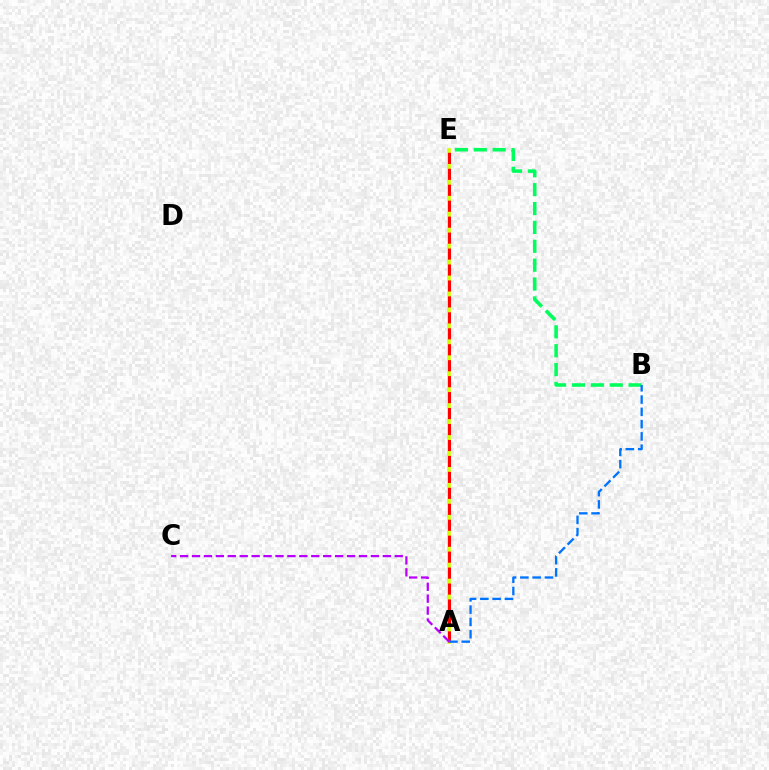{('A', 'E'): [{'color': '#d1ff00', 'line_style': 'solid', 'thickness': 2.61}, {'color': '#ff0000', 'line_style': 'dashed', 'thickness': 2.17}], ('B', 'E'): [{'color': '#00ff5c', 'line_style': 'dashed', 'thickness': 2.56}], ('A', 'B'): [{'color': '#0074ff', 'line_style': 'dashed', 'thickness': 1.67}], ('A', 'C'): [{'color': '#b900ff', 'line_style': 'dashed', 'thickness': 1.62}]}